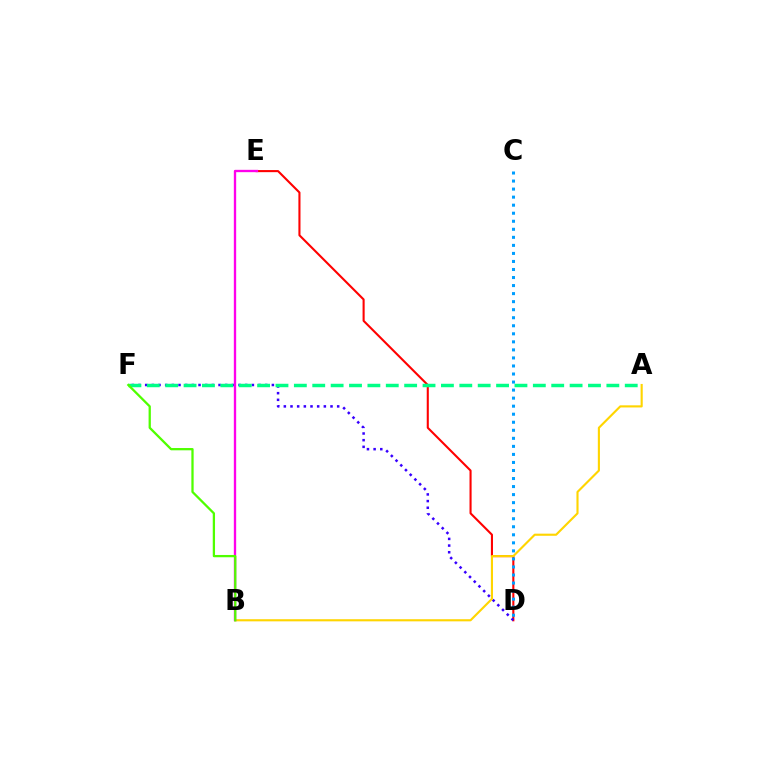{('D', 'E'): [{'color': '#ff0000', 'line_style': 'solid', 'thickness': 1.5}], ('D', 'F'): [{'color': '#3700ff', 'line_style': 'dotted', 'thickness': 1.81}], ('A', 'B'): [{'color': '#ffd500', 'line_style': 'solid', 'thickness': 1.53}], ('A', 'F'): [{'color': '#00ff86', 'line_style': 'dashed', 'thickness': 2.5}], ('B', 'E'): [{'color': '#ff00ed', 'line_style': 'solid', 'thickness': 1.68}], ('B', 'F'): [{'color': '#4fff00', 'line_style': 'solid', 'thickness': 1.64}], ('C', 'D'): [{'color': '#009eff', 'line_style': 'dotted', 'thickness': 2.18}]}